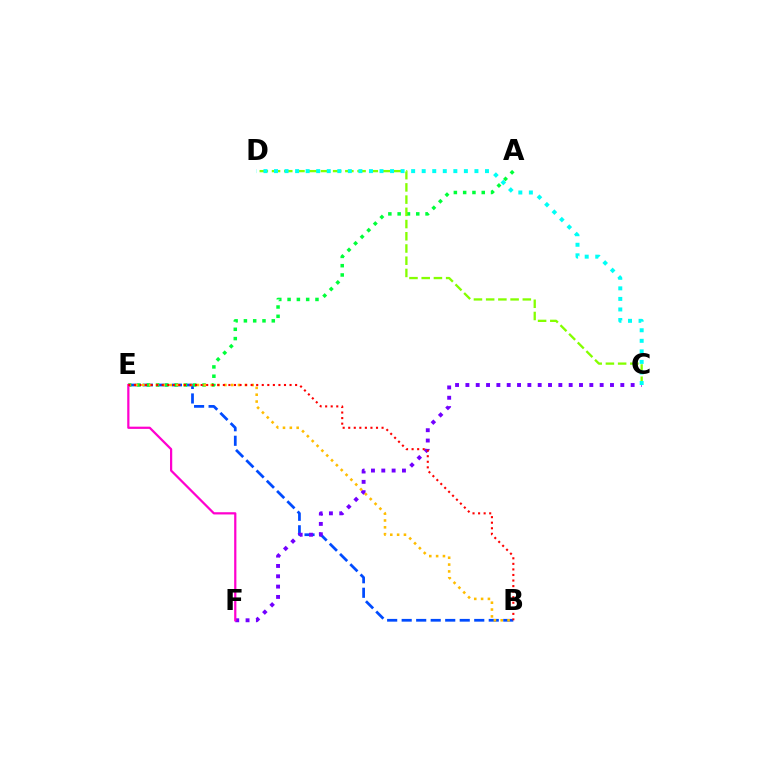{('B', 'E'): [{'color': '#004bff', 'line_style': 'dashed', 'thickness': 1.97}, {'color': '#ffbd00', 'line_style': 'dotted', 'thickness': 1.86}, {'color': '#ff0000', 'line_style': 'dotted', 'thickness': 1.51}], ('A', 'E'): [{'color': '#00ff39', 'line_style': 'dotted', 'thickness': 2.53}], ('C', 'F'): [{'color': '#7200ff', 'line_style': 'dotted', 'thickness': 2.81}], ('C', 'D'): [{'color': '#84ff00', 'line_style': 'dashed', 'thickness': 1.66}, {'color': '#00fff6', 'line_style': 'dotted', 'thickness': 2.87}], ('E', 'F'): [{'color': '#ff00cf', 'line_style': 'solid', 'thickness': 1.6}]}